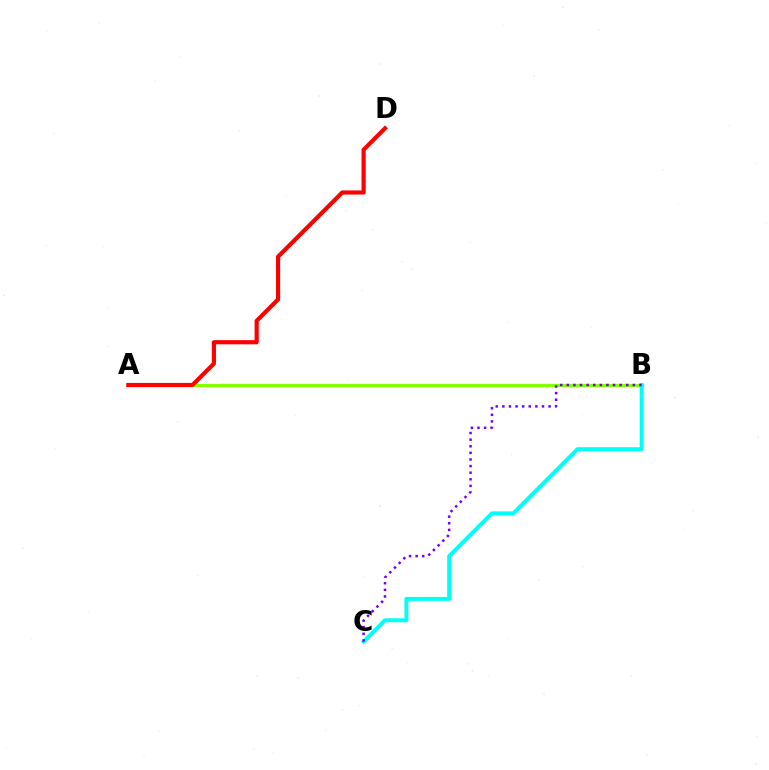{('A', 'B'): [{'color': '#84ff00', 'line_style': 'solid', 'thickness': 2.35}], ('A', 'D'): [{'color': '#ff0000', 'line_style': 'solid', 'thickness': 3.0}], ('B', 'C'): [{'color': '#00fff6', 'line_style': 'solid', 'thickness': 2.85}, {'color': '#7200ff', 'line_style': 'dotted', 'thickness': 1.79}]}